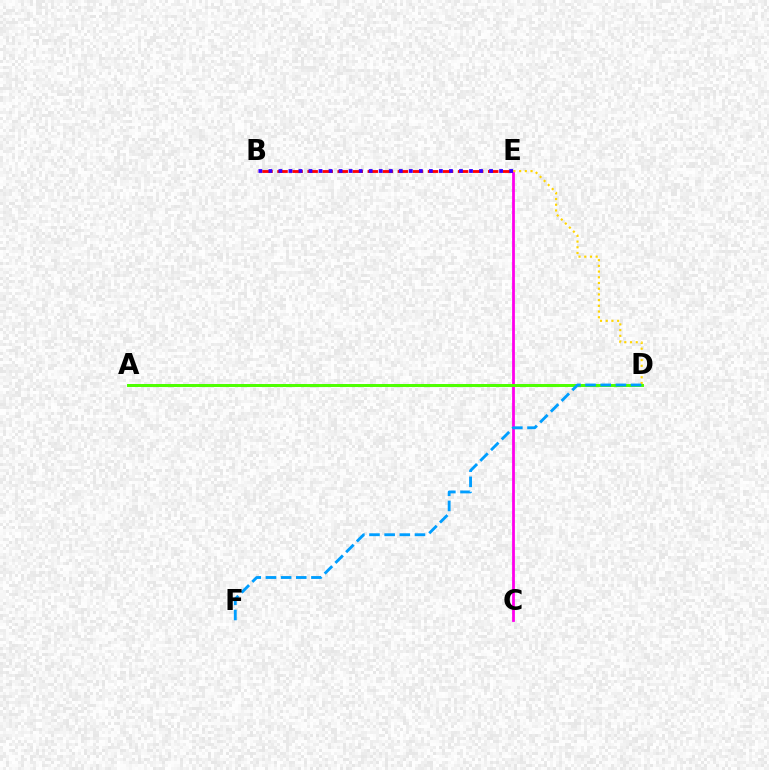{('B', 'E'): [{'color': '#ff0000', 'line_style': 'dashed', 'thickness': 2.04}, {'color': '#3700ff', 'line_style': 'dotted', 'thickness': 2.73}], ('C', 'E'): [{'color': '#ff00ed', 'line_style': 'solid', 'thickness': 2.01}], ('A', 'D'): [{'color': '#00ff86', 'line_style': 'dashed', 'thickness': 1.89}, {'color': '#4fff00', 'line_style': 'solid', 'thickness': 2.13}], ('D', 'E'): [{'color': '#ffd500', 'line_style': 'dotted', 'thickness': 1.55}], ('D', 'F'): [{'color': '#009eff', 'line_style': 'dashed', 'thickness': 2.06}]}